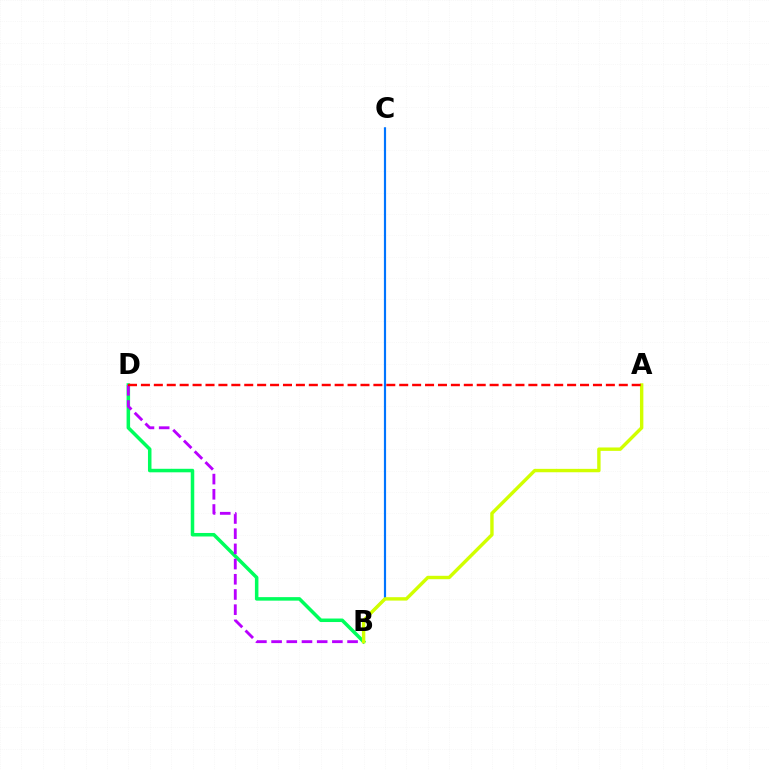{('B', 'C'): [{'color': '#0074ff', 'line_style': 'solid', 'thickness': 1.57}], ('B', 'D'): [{'color': '#00ff5c', 'line_style': 'solid', 'thickness': 2.53}, {'color': '#b900ff', 'line_style': 'dashed', 'thickness': 2.06}], ('A', 'B'): [{'color': '#d1ff00', 'line_style': 'solid', 'thickness': 2.45}], ('A', 'D'): [{'color': '#ff0000', 'line_style': 'dashed', 'thickness': 1.75}]}